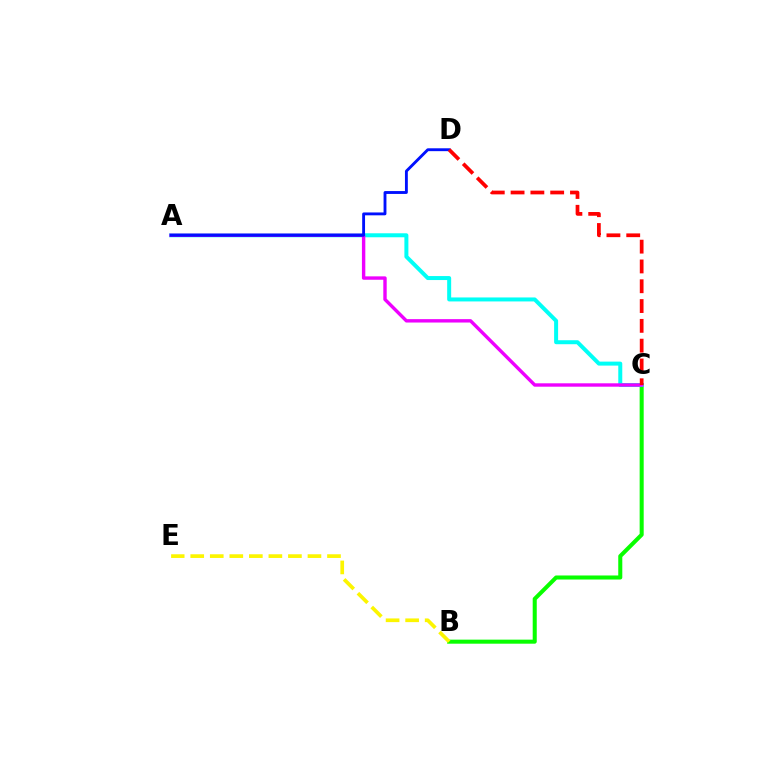{('B', 'C'): [{'color': '#08ff00', 'line_style': 'solid', 'thickness': 2.91}], ('A', 'C'): [{'color': '#00fff6', 'line_style': 'solid', 'thickness': 2.87}, {'color': '#ee00ff', 'line_style': 'solid', 'thickness': 2.44}], ('B', 'E'): [{'color': '#fcf500', 'line_style': 'dashed', 'thickness': 2.65}], ('A', 'D'): [{'color': '#0010ff', 'line_style': 'solid', 'thickness': 2.06}], ('C', 'D'): [{'color': '#ff0000', 'line_style': 'dashed', 'thickness': 2.69}]}